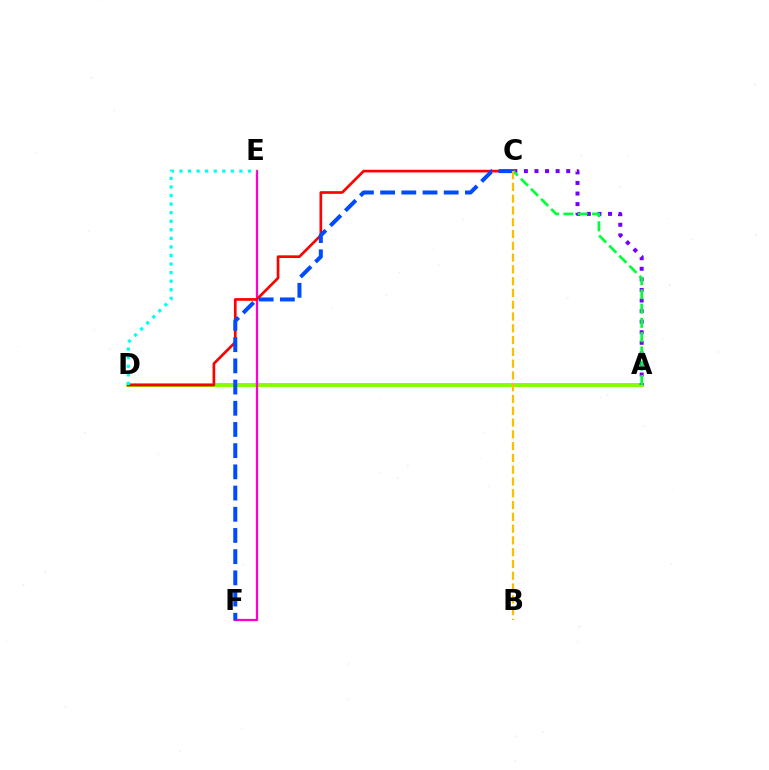{('A', 'D'): [{'color': '#84ff00', 'line_style': 'solid', 'thickness': 2.85}], ('E', 'F'): [{'color': '#ff00cf', 'line_style': 'solid', 'thickness': 1.64}], ('A', 'C'): [{'color': '#7200ff', 'line_style': 'dotted', 'thickness': 2.87}, {'color': '#00ff39', 'line_style': 'dashed', 'thickness': 1.94}], ('C', 'D'): [{'color': '#ff0000', 'line_style': 'solid', 'thickness': 1.92}], ('D', 'E'): [{'color': '#00fff6', 'line_style': 'dotted', 'thickness': 2.33}], ('C', 'F'): [{'color': '#004bff', 'line_style': 'dashed', 'thickness': 2.88}], ('B', 'C'): [{'color': '#ffbd00', 'line_style': 'dashed', 'thickness': 1.6}]}